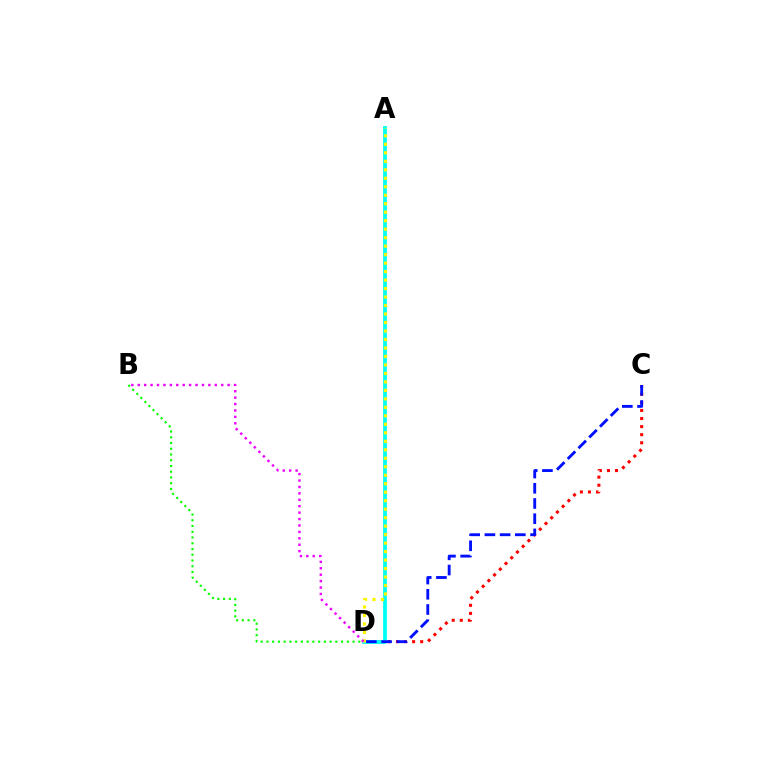{('C', 'D'): [{'color': '#ff0000', 'line_style': 'dotted', 'thickness': 2.19}, {'color': '#0010ff', 'line_style': 'dashed', 'thickness': 2.07}], ('A', 'D'): [{'color': '#00fff6', 'line_style': 'solid', 'thickness': 2.73}, {'color': '#fcf500', 'line_style': 'dotted', 'thickness': 2.31}], ('B', 'D'): [{'color': '#08ff00', 'line_style': 'dotted', 'thickness': 1.56}, {'color': '#ee00ff', 'line_style': 'dotted', 'thickness': 1.74}]}